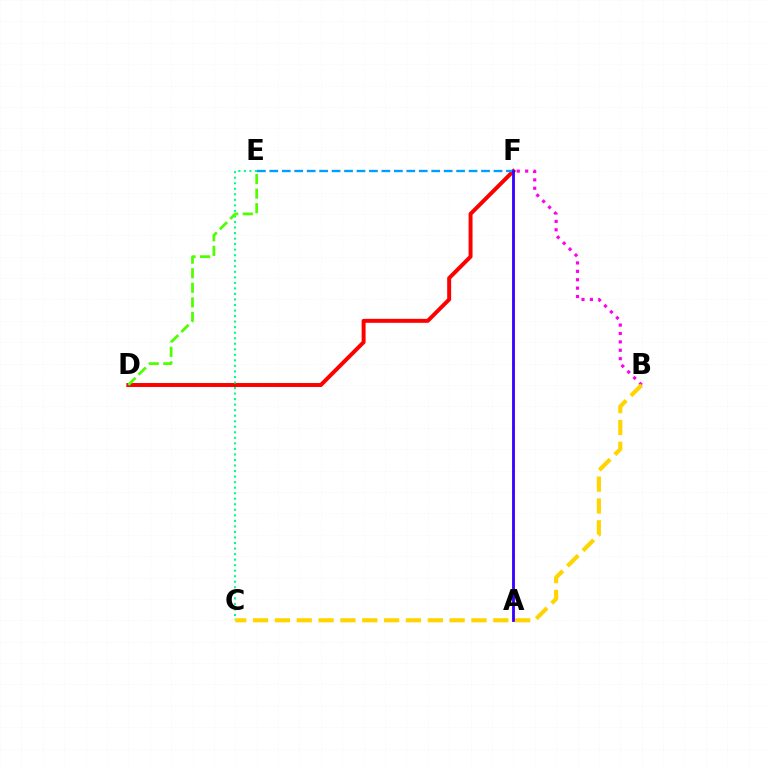{('D', 'F'): [{'color': '#ff0000', 'line_style': 'solid', 'thickness': 2.85}], ('E', 'F'): [{'color': '#009eff', 'line_style': 'dashed', 'thickness': 1.69}], ('C', 'E'): [{'color': '#00ff86', 'line_style': 'dotted', 'thickness': 1.5}], ('B', 'F'): [{'color': '#ff00ed', 'line_style': 'dotted', 'thickness': 2.28}], ('D', 'E'): [{'color': '#4fff00', 'line_style': 'dashed', 'thickness': 1.98}], ('B', 'C'): [{'color': '#ffd500', 'line_style': 'dashed', 'thickness': 2.97}], ('A', 'F'): [{'color': '#3700ff', 'line_style': 'solid', 'thickness': 2.03}]}